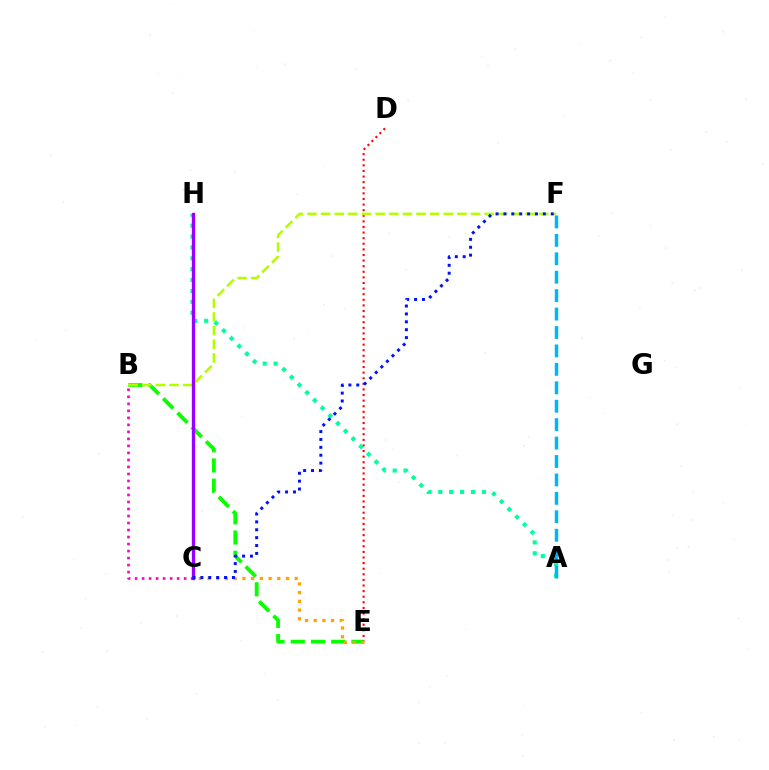{('B', 'E'): [{'color': '#08ff00', 'line_style': 'dashed', 'thickness': 2.75}], ('D', 'E'): [{'color': '#ff0000', 'line_style': 'dotted', 'thickness': 1.52}], ('A', 'H'): [{'color': '#00ff9d', 'line_style': 'dotted', 'thickness': 2.96}], ('B', 'F'): [{'color': '#b3ff00', 'line_style': 'dashed', 'thickness': 1.85}], ('C', 'E'): [{'color': '#ffa500', 'line_style': 'dotted', 'thickness': 2.37}], ('B', 'C'): [{'color': '#ff00bd', 'line_style': 'dotted', 'thickness': 1.9}], ('C', 'H'): [{'color': '#9b00ff', 'line_style': 'solid', 'thickness': 2.39}], ('A', 'F'): [{'color': '#00b5ff', 'line_style': 'dashed', 'thickness': 2.5}], ('C', 'F'): [{'color': '#0010ff', 'line_style': 'dotted', 'thickness': 2.14}]}